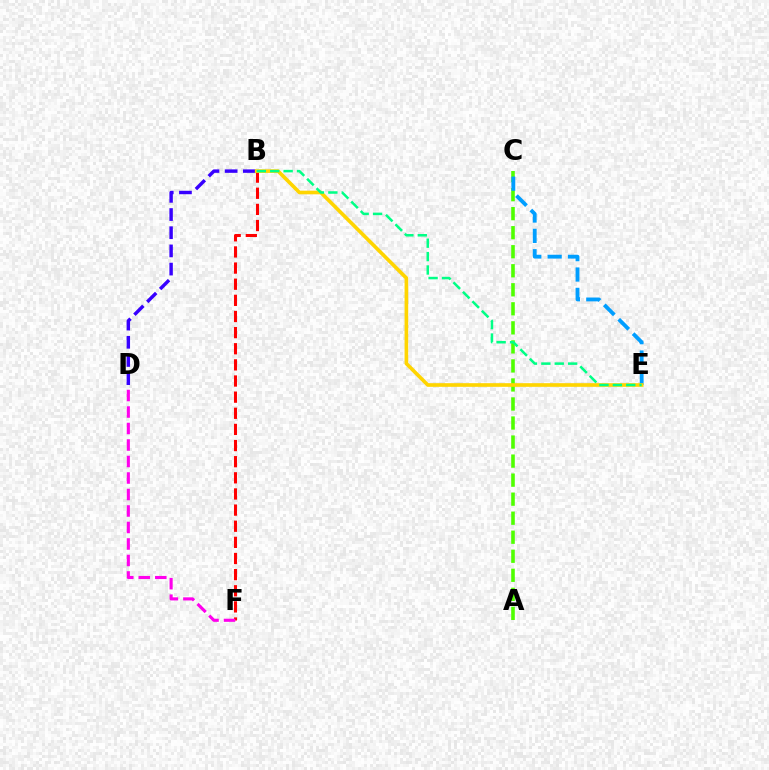{('B', 'F'): [{'color': '#ff0000', 'line_style': 'dashed', 'thickness': 2.19}], ('D', 'F'): [{'color': '#ff00ed', 'line_style': 'dashed', 'thickness': 2.24}], ('A', 'C'): [{'color': '#4fff00', 'line_style': 'dashed', 'thickness': 2.59}], ('C', 'E'): [{'color': '#009eff', 'line_style': 'dashed', 'thickness': 2.77}], ('B', 'D'): [{'color': '#3700ff', 'line_style': 'dashed', 'thickness': 2.47}], ('B', 'E'): [{'color': '#ffd500', 'line_style': 'solid', 'thickness': 2.63}, {'color': '#00ff86', 'line_style': 'dashed', 'thickness': 1.82}]}